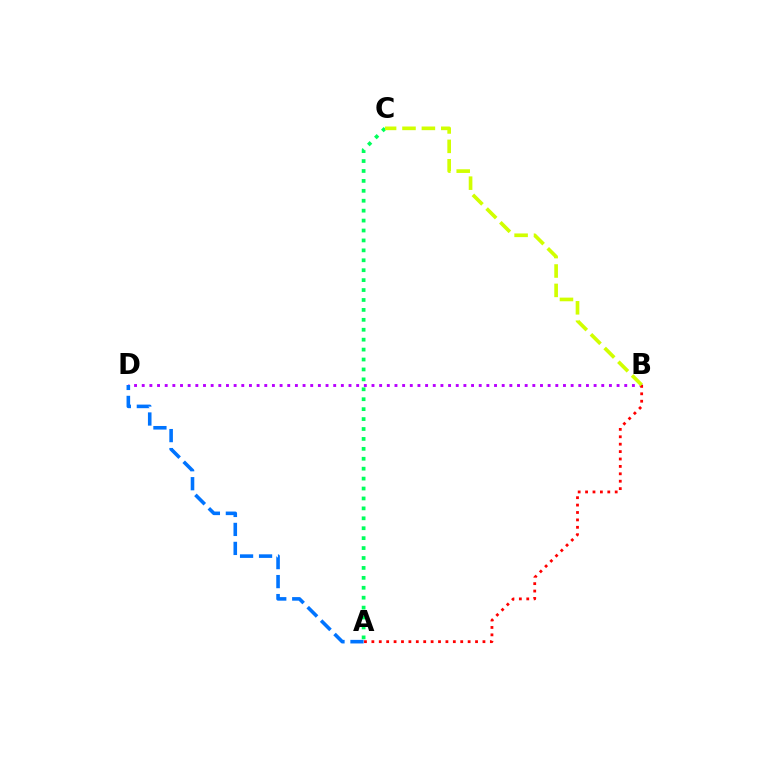{('B', 'D'): [{'color': '#b900ff', 'line_style': 'dotted', 'thickness': 2.08}], ('A', 'C'): [{'color': '#00ff5c', 'line_style': 'dotted', 'thickness': 2.7}], ('A', 'D'): [{'color': '#0074ff', 'line_style': 'dashed', 'thickness': 2.58}], ('A', 'B'): [{'color': '#ff0000', 'line_style': 'dotted', 'thickness': 2.01}], ('B', 'C'): [{'color': '#d1ff00', 'line_style': 'dashed', 'thickness': 2.64}]}